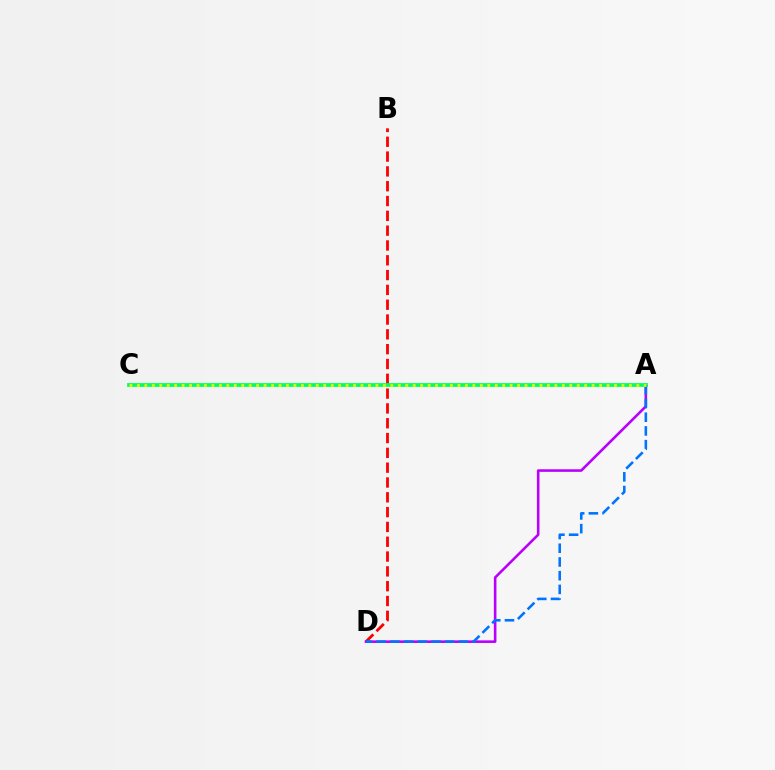{('B', 'D'): [{'color': '#ff0000', 'line_style': 'dashed', 'thickness': 2.01}], ('A', 'D'): [{'color': '#b900ff', 'line_style': 'solid', 'thickness': 1.87}, {'color': '#0074ff', 'line_style': 'dashed', 'thickness': 1.86}], ('A', 'C'): [{'color': '#00ff5c', 'line_style': 'solid', 'thickness': 2.68}, {'color': '#d1ff00', 'line_style': 'dotted', 'thickness': 2.03}]}